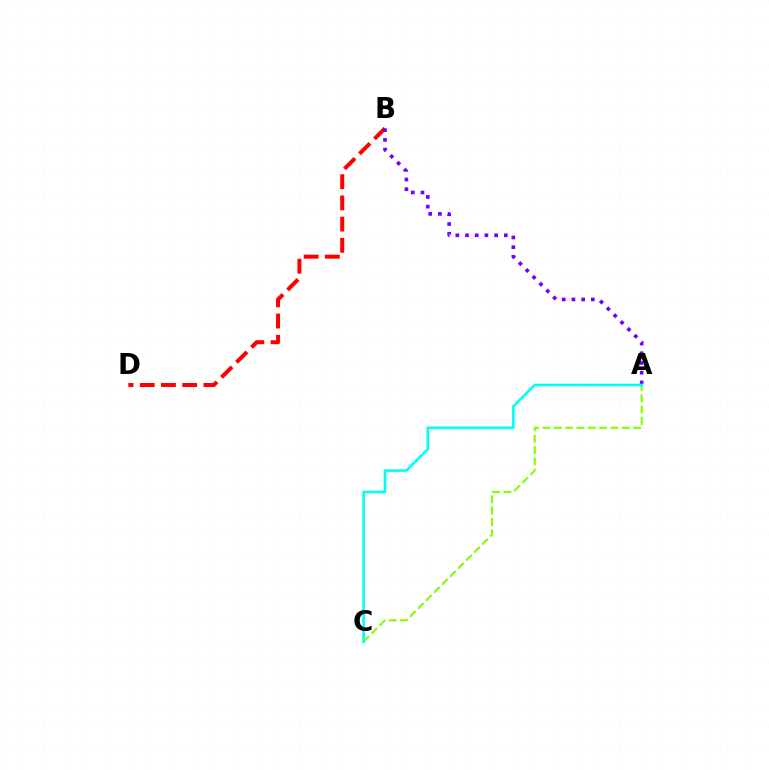{('B', 'D'): [{'color': '#ff0000', 'line_style': 'dashed', 'thickness': 2.88}], ('A', 'C'): [{'color': '#84ff00', 'line_style': 'dashed', 'thickness': 1.54}, {'color': '#00fff6', 'line_style': 'solid', 'thickness': 1.9}], ('A', 'B'): [{'color': '#7200ff', 'line_style': 'dotted', 'thickness': 2.64}]}